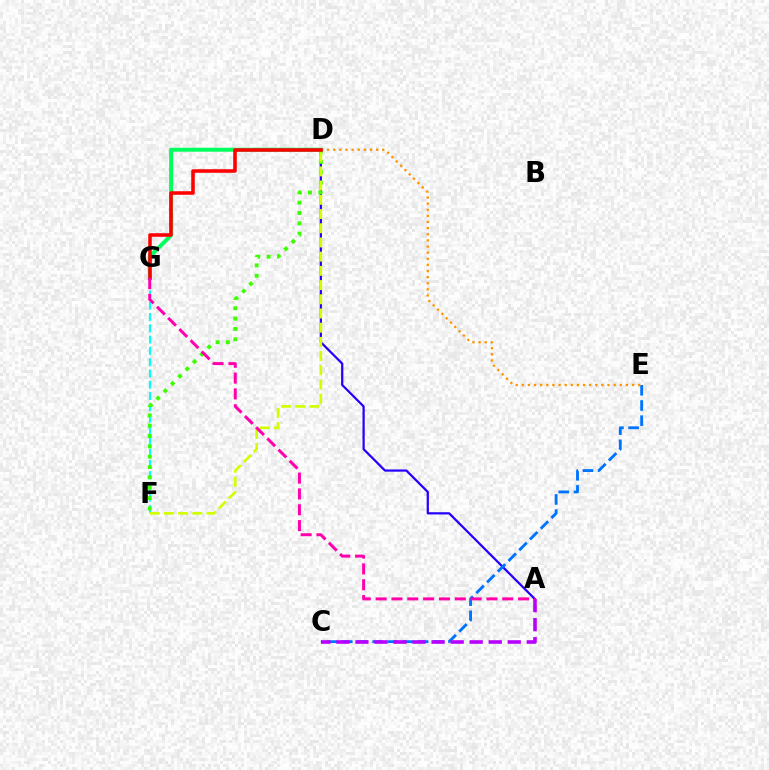{('A', 'D'): [{'color': '#2500ff', 'line_style': 'solid', 'thickness': 1.61}], ('C', 'E'): [{'color': '#0074ff', 'line_style': 'dashed', 'thickness': 2.06}], ('A', 'C'): [{'color': '#b900ff', 'line_style': 'dashed', 'thickness': 2.59}], ('D', 'G'): [{'color': '#00ff5c', 'line_style': 'solid', 'thickness': 2.86}, {'color': '#ff0000', 'line_style': 'solid', 'thickness': 2.56}], ('D', 'E'): [{'color': '#ff9400', 'line_style': 'dotted', 'thickness': 1.66}], ('F', 'G'): [{'color': '#00fff6', 'line_style': 'dashed', 'thickness': 1.54}], ('D', 'F'): [{'color': '#3dff00', 'line_style': 'dotted', 'thickness': 2.81}, {'color': '#d1ff00', 'line_style': 'dashed', 'thickness': 1.93}], ('A', 'G'): [{'color': '#ff00ac', 'line_style': 'dashed', 'thickness': 2.15}]}